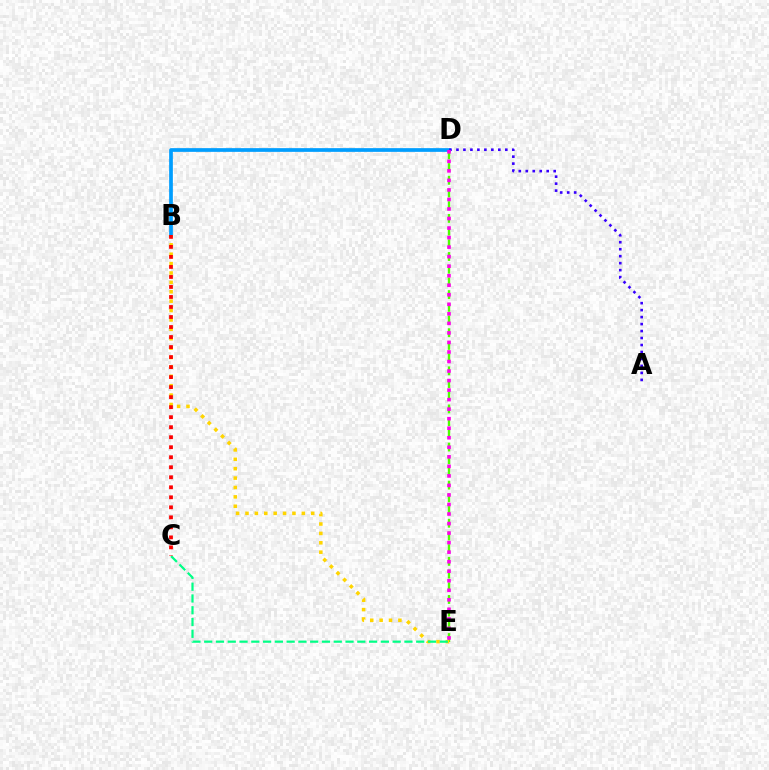{('D', 'E'): [{'color': '#4fff00', 'line_style': 'dashed', 'thickness': 1.73}, {'color': '#ff00ed', 'line_style': 'dotted', 'thickness': 2.59}], ('B', 'D'): [{'color': '#009eff', 'line_style': 'solid', 'thickness': 2.67}], ('A', 'D'): [{'color': '#3700ff', 'line_style': 'dotted', 'thickness': 1.9}], ('B', 'E'): [{'color': '#ffd500', 'line_style': 'dotted', 'thickness': 2.55}], ('C', 'E'): [{'color': '#00ff86', 'line_style': 'dashed', 'thickness': 1.6}], ('B', 'C'): [{'color': '#ff0000', 'line_style': 'dotted', 'thickness': 2.72}]}